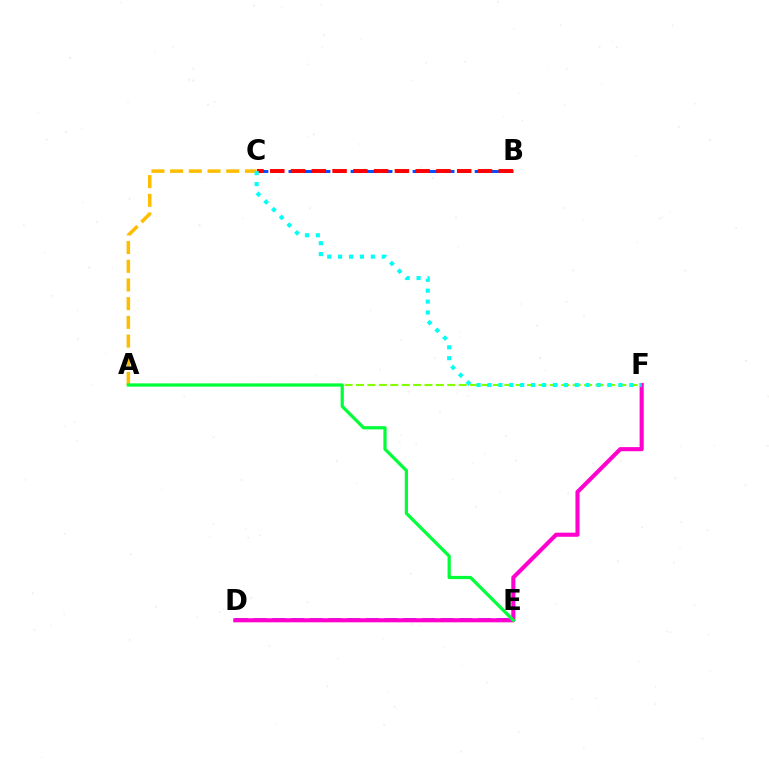{('A', 'F'): [{'color': '#84ff00', 'line_style': 'dashed', 'thickness': 1.55}], ('B', 'C'): [{'color': '#004bff', 'line_style': 'dashed', 'thickness': 2.11}, {'color': '#ff0000', 'line_style': 'dashed', 'thickness': 2.82}], ('D', 'E'): [{'color': '#7200ff', 'line_style': 'dashed', 'thickness': 2.54}], ('A', 'C'): [{'color': '#ffbd00', 'line_style': 'dashed', 'thickness': 2.54}], ('D', 'F'): [{'color': '#ff00cf', 'line_style': 'solid', 'thickness': 2.95}], ('A', 'E'): [{'color': '#00ff39', 'line_style': 'solid', 'thickness': 2.32}], ('C', 'F'): [{'color': '#00fff6', 'line_style': 'dotted', 'thickness': 2.97}]}